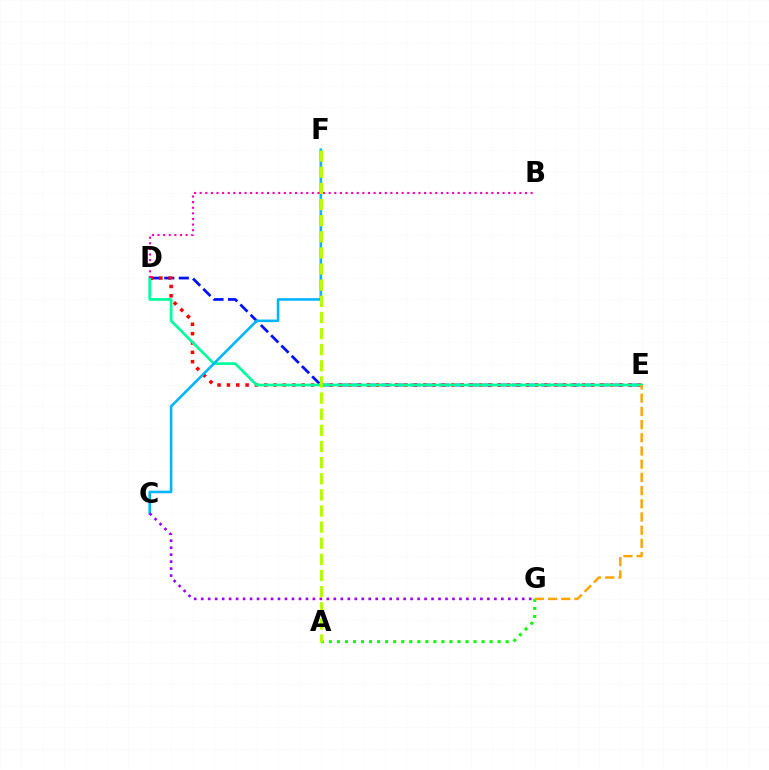{('D', 'E'): [{'color': '#0010ff', 'line_style': 'dashed', 'thickness': 1.97}, {'color': '#ff0000', 'line_style': 'dotted', 'thickness': 2.54}, {'color': '#00ff9d', 'line_style': 'solid', 'thickness': 1.96}], ('A', 'G'): [{'color': '#08ff00', 'line_style': 'dotted', 'thickness': 2.18}], ('C', 'F'): [{'color': '#00b5ff', 'line_style': 'solid', 'thickness': 1.87}], ('B', 'D'): [{'color': '#ff00bd', 'line_style': 'dotted', 'thickness': 1.52}], ('C', 'G'): [{'color': '#9b00ff', 'line_style': 'dotted', 'thickness': 1.9}], ('A', 'F'): [{'color': '#b3ff00', 'line_style': 'dashed', 'thickness': 2.19}], ('E', 'G'): [{'color': '#ffa500', 'line_style': 'dashed', 'thickness': 1.79}]}